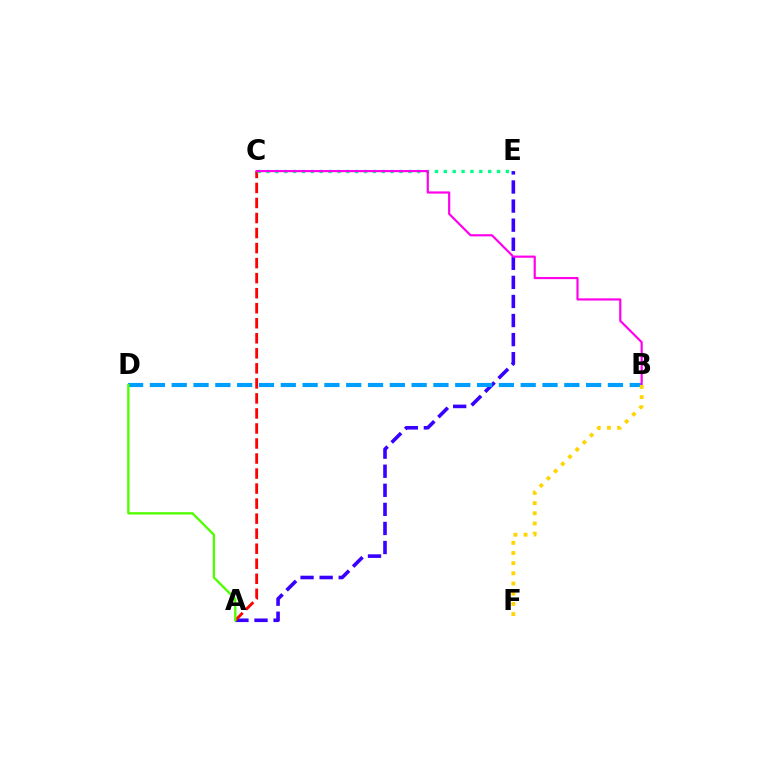{('A', 'E'): [{'color': '#3700ff', 'line_style': 'dashed', 'thickness': 2.59}], ('B', 'D'): [{'color': '#009eff', 'line_style': 'dashed', 'thickness': 2.96}], ('A', 'C'): [{'color': '#ff0000', 'line_style': 'dashed', 'thickness': 2.04}], ('C', 'E'): [{'color': '#00ff86', 'line_style': 'dotted', 'thickness': 2.41}], ('B', 'C'): [{'color': '#ff00ed', 'line_style': 'solid', 'thickness': 1.57}], ('A', 'D'): [{'color': '#4fff00', 'line_style': 'solid', 'thickness': 1.68}], ('B', 'F'): [{'color': '#ffd500', 'line_style': 'dotted', 'thickness': 2.77}]}